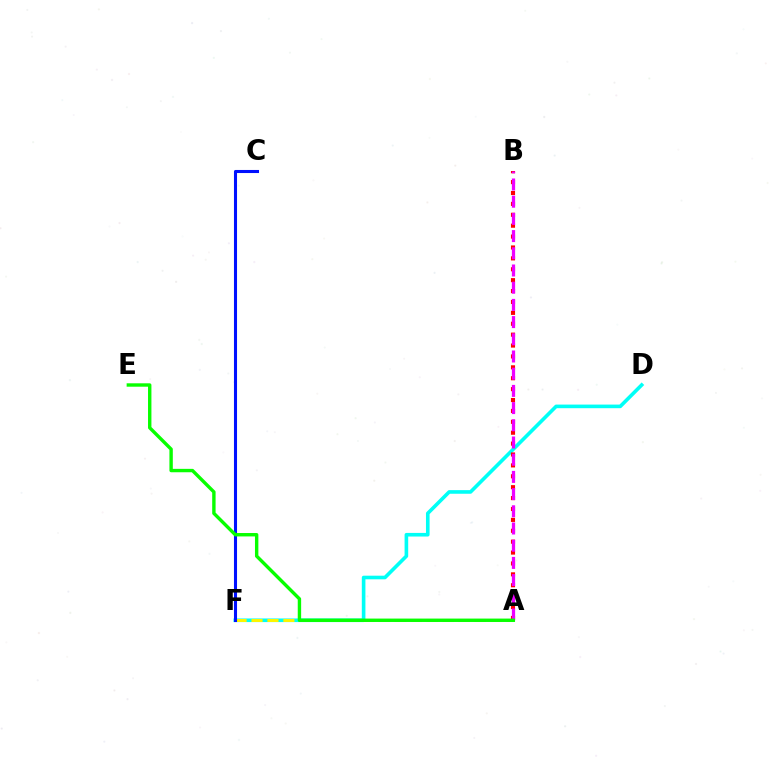{('D', 'F'): [{'color': '#00fff6', 'line_style': 'solid', 'thickness': 2.61}], ('A', 'F'): [{'color': '#fcf500', 'line_style': 'dashed', 'thickness': 2.17}], ('C', 'F'): [{'color': '#0010ff', 'line_style': 'solid', 'thickness': 2.21}], ('A', 'B'): [{'color': '#ff0000', 'line_style': 'dotted', 'thickness': 2.96}, {'color': '#ee00ff', 'line_style': 'dashed', 'thickness': 2.34}], ('A', 'E'): [{'color': '#08ff00', 'line_style': 'solid', 'thickness': 2.45}]}